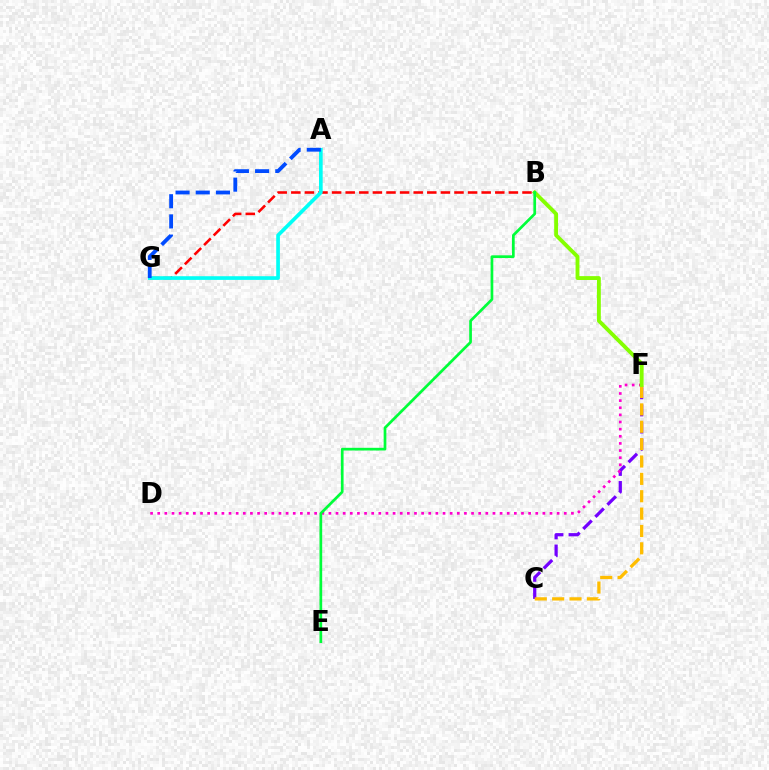{('C', 'F'): [{'color': '#7200ff', 'line_style': 'dashed', 'thickness': 2.32}, {'color': '#ffbd00', 'line_style': 'dashed', 'thickness': 2.36}], ('D', 'F'): [{'color': '#ff00cf', 'line_style': 'dotted', 'thickness': 1.94}], ('B', 'G'): [{'color': '#ff0000', 'line_style': 'dashed', 'thickness': 1.85}], ('B', 'F'): [{'color': '#84ff00', 'line_style': 'solid', 'thickness': 2.78}], ('A', 'G'): [{'color': '#00fff6', 'line_style': 'solid', 'thickness': 2.64}, {'color': '#004bff', 'line_style': 'dashed', 'thickness': 2.74}], ('B', 'E'): [{'color': '#00ff39', 'line_style': 'solid', 'thickness': 1.95}]}